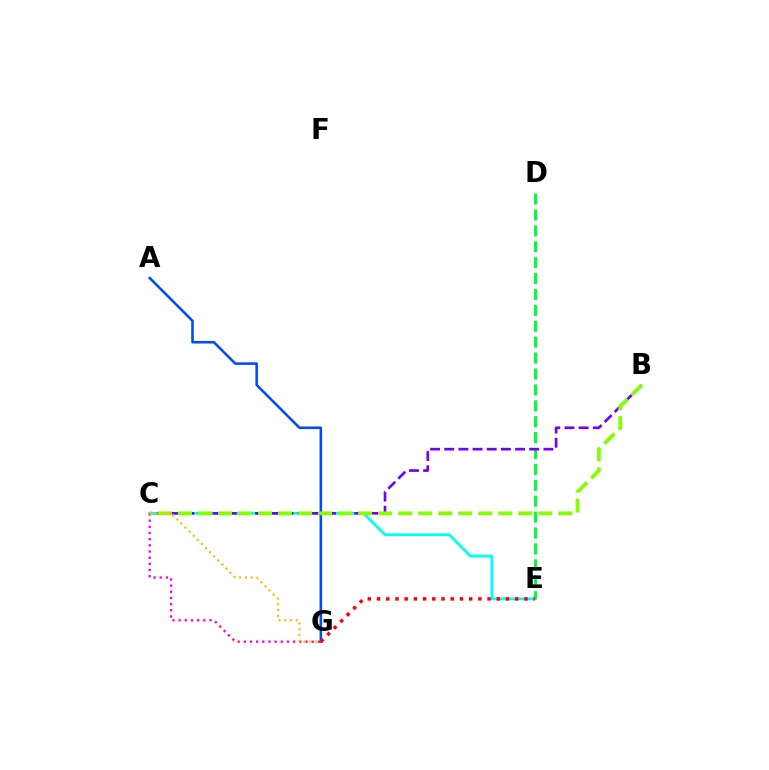{('C', 'E'): [{'color': '#00fff6', 'line_style': 'solid', 'thickness': 1.98}], ('A', 'G'): [{'color': '#004bff', 'line_style': 'solid', 'thickness': 1.85}], ('D', 'E'): [{'color': '#00ff39', 'line_style': 'dashed', 'thickness': 2.16}], ('B', 'C'): [{'color': '#7200ff', 'line_style': 'dashed', 'thickness': 1.92}, {'color': '#84ff00', 'line_style': 'dashed', 'thickness': 2.72}], ('C', 'G'): [{'color': '#ff00cf', 'line_style': 'dotted', 'thickness': 1.68}, {'color': '#ffbd00', 'line_style': 'dotted', 'thickness': 1.57}], ('E', 'G'): [{'color': '#ff0000', 'line_style': 'dotted', 'thickness': 2.5}]}